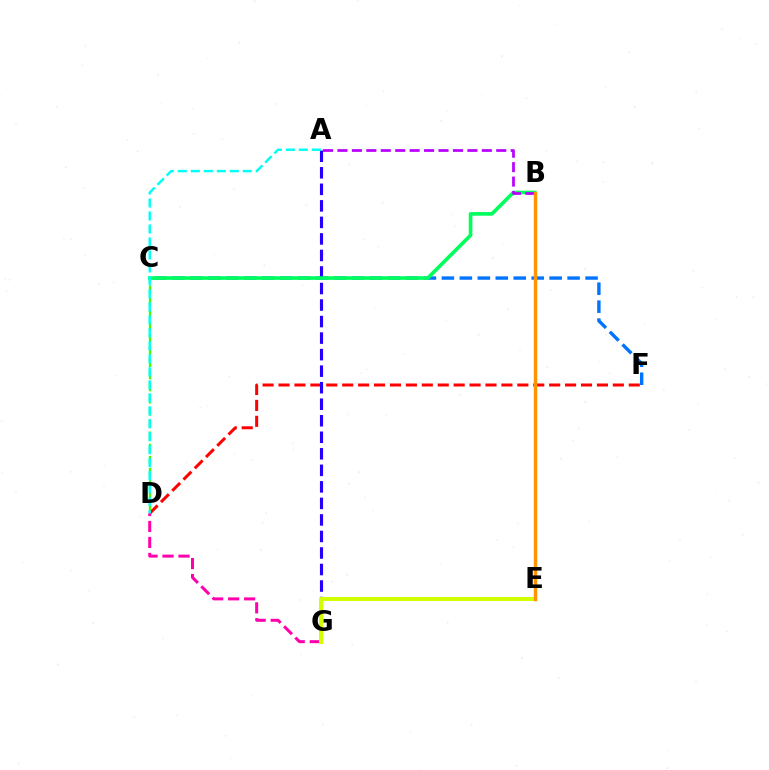{('C', 'D'): [{'color': '#3dff00', 'line_style': 'dashed', 'thickness': 1.65}], ('D', 'F'): [{'color': '#ff0000', 'line_style': 'dashed', 'thickness': 2.16}], ('C', 'F'): [{'color': '#0074ff', 'line_style': 'dashed', 'thickness': 2.44}], ('D', 'G'): [{'color': '#ff00ac', 'line_style': 'dashed', 'thickness': 2.17}], ('A', 'G'): [{'color': '#2500ff', 'line_style': 'dashed', 'thickness': 2.25}], ('B', 'C'): [{'color': '#00ff5c', 'line_style': 'solid', 'thickness': 2.62}], ('A', 'D'): [{'color': '#00fff6', 'line_style': 'dashed', 'thickness': 1.76}], ('A', 'B'): [{'color': '#b900ff', 'line_style': 'dashed', 'thickness': 1.96}], ('E', 'G'): [{'color': '#d1ff00', 'line_style': 'solid', 'thickness': 2.93}], ('B', 'E'): [{'color': '#ff9400', 'line_style': 'solid', 'thickness': 2.46}]}